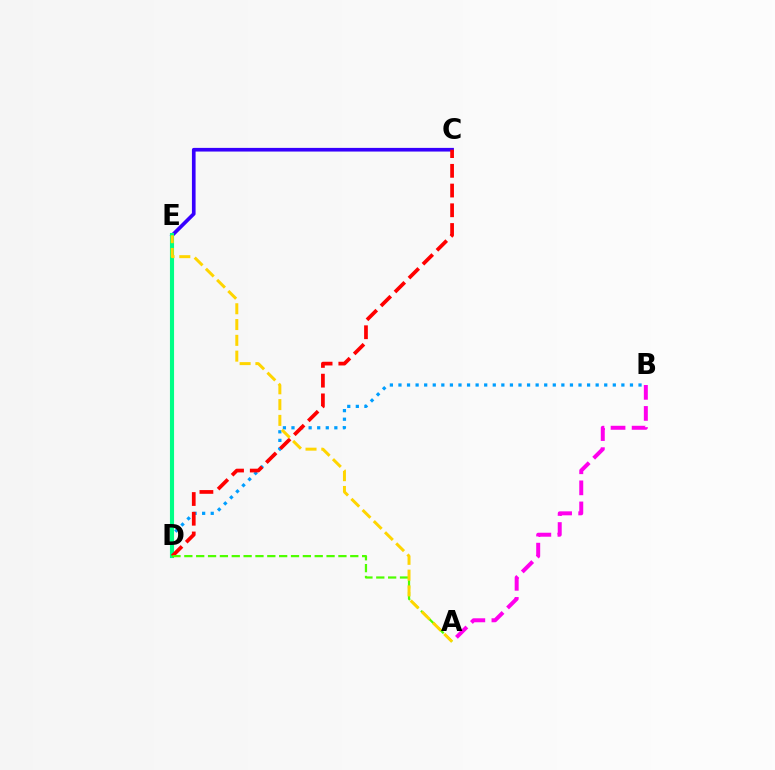{('B', 'D'): [{'color': '#009eff', 'line_style': 'dotted', 'thickness': 2.33}], ('C', 'E'): [{'color': '#3700ff', 'line_style': 'solid', 'thickness': 2.64}], ('A', 'B'): [{'color': '#ff00ed', 'line_style': 'dashed', 'thickness': 2.86}], ('D', 'E'): [{'color': '#00ff86', 'line_style': 'solid', 'thickness': 2.96}], ('C', 'D'): [{'color': '#ff0000', 'line_style': 'dashed', 'thickness': 2.68}], ('A', 'D'): [{'color': '#4fff00', 'line_style': 'dashed', 'thickness': 1.61}], ('A', 'E'): [{'color': '#ffd500', 'line_style': 'dashed', 'thickness': 2.15}]}